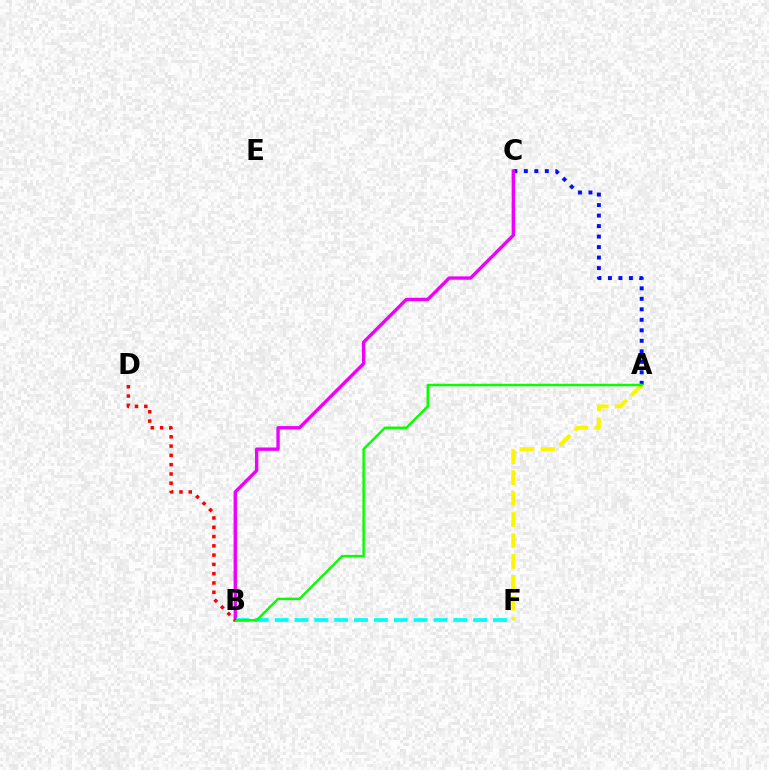{('A', 'C'): [{'color': '#0010ff', 'line_style': 'dotted', 'thickness': 2.85}], ('B', 'C'): [{'color': '#ee00ff', 'line_style': 'solid', 'thickness': 2.42}], ('A', 'F'): [{'color': '#fcf500', 'line_style': 'dashed', 'thickness': 2.85}], ('B', 'F'): [{'color': '#00fff6', 'line_style': 'dashed', 'thickness': 2.7}], ('A', 'B'): [{'color': '#08ff00', 'line_style': 'solid', 'thickness': 1.78}], ('B', 'D'): [{'color': '#ff0000', 'line_style': 'dotted', 'thickness': 2.52}]}